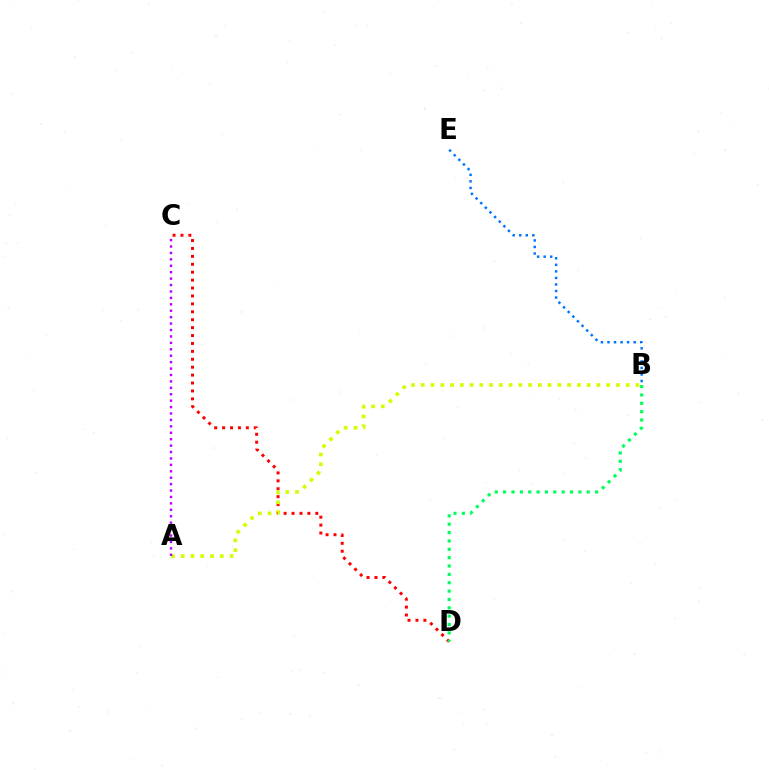{('B', 'E'): [{'color': '#0074ff', 'line_style': 'dotted', 'thickness': 1.78}], ('C', 'D'): [{'color': '#ff0000', 'line_style': 'dotted', 'thickness': 2.15}], ('A', 'B'): [{'color': '#d1ff00', 'line_style': 'dotted', 'thickness': 2.65}], ('B', 'D'): [{'color': '#00ff5c', 'line_style': 'dotted', 'thickness': 2.27}], ('A', 'C'): [{'color': '#b900ff', 'line_style': 'dotted', 'thickness': 1.74}]}